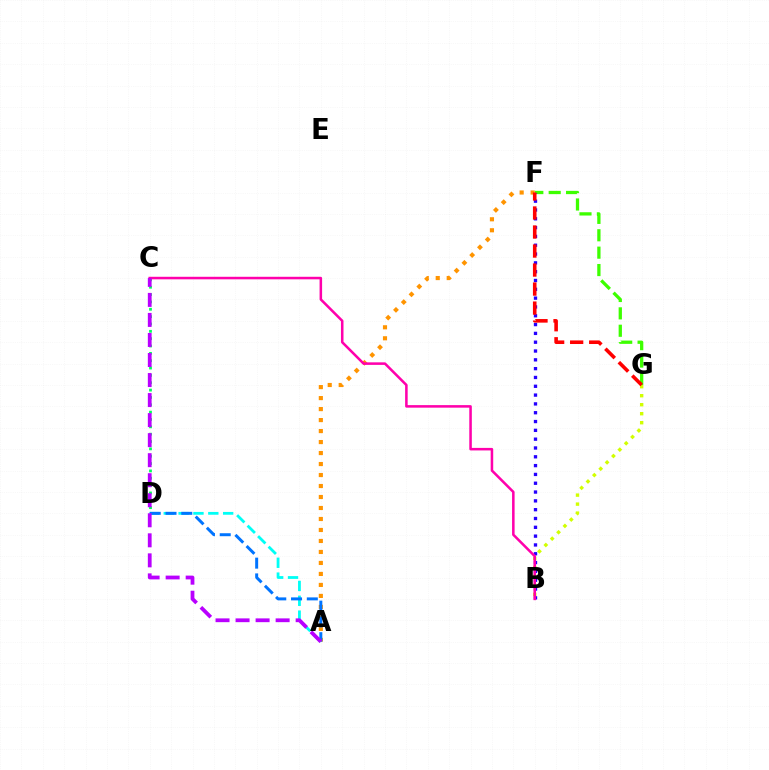{('F', 'G'): [{'color': '#3dff00', 'line_style': 'dashed', 'thickness': 2.36}, {'color': '#ff0000', 'line_style': 'dashed', 'thickness': 2.58}], ('B', 'F'): [{'color': '#2500ff', 'line_style': 'dotted', 'thickness': 2.39}], ('B', 'G'): [{'color': '#d1ff00', 'line_style': 'dotted', 'thickness': 2.45}], ('A', 'F'): [{'color': '#ff9400', 'line_style': 'dotted', 'thickness': 2.99}], ('C', 'D'): [{'color': '#00ff5c', 'line_style': 'dotted', 'thickness': 2.0}], ('A', 'D'): [{'color': '#00fff6', 'line_style': 'dashed', 'thickness': 2.02}, {'color': '#0074ff', 'line_style': 'dashed', 'thickness': 2.14}], ('B', 'C'): [{'color': '#ff00ac', 'line_style': 'solid', 'thickness': 1.83}], ('A', 'C'): [{'color': '#b900ff', 'line_style': 'dashed', 'thickness': 2.72}]}